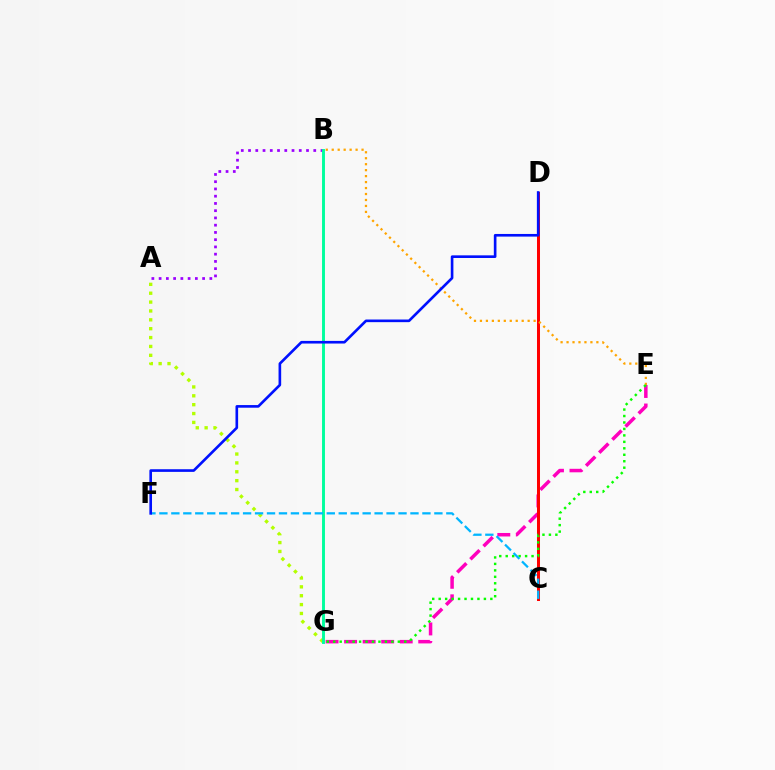{('A', 'G'): [{'color': '#b3ff00', 'line_style': 'dotted', 'thickness': 2.41}], ('A', 'B'): [{'color': '#9b00ff', 'line_style': 'dotted', 'thickness': 1.97}], ('E', 'G'): [{'color': '#ff00bd', 'line_style': 'dashed', 'thickness': 2.52}, {'color': '#08ff00', 'line_style': 'dotted', 'thickness': 1.76}], ('C', 'D'): [{'color': '#ff0000', 'line_style': 'solid', 'thickness': 2.16}], ('B', 'G'): [{'color': '#00ff9d', 'line_style': 'solid', 'thickness': 2.1}], ('B', 'E'): [{'color': '#ffa500', 'line_style': 'dotted', 'thickness': 1.62}], ('C', 'F'): [{'color': '#00b5ff', 'line_style': 'dashed', 'thickness': 1.62}], ('D', 'F'): [{'color': '#0010ff', 'line_style': 'solid', 'thickness': 1.9}]}